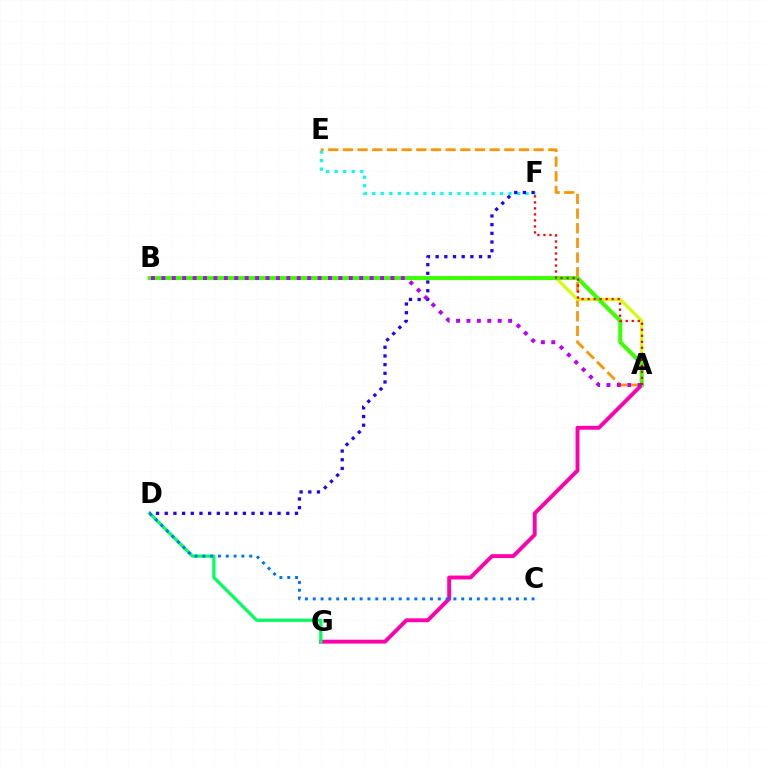{('A', 'G'): [{'color': '#ff00ac', 'line_style': 'solid', 'thickness': 2.79}], ('E', 'F'): [{'color': '#00fff6', 'line_style': 'dotted', 'thickness': 2.31}], ('D', 'G'): [{'color': '#00ff5c', 'line_style': 'solid', 'thickness': 2.32}], ('A', 'E'): [{'color': '#ff9400', 'line_style': 'dashed', 'thickness': 1.99}], ('A', 'B'): [{'color': '#d1ff00', 'line_style': 'solid', 'thickness': 2.23}, {'color': '#3dff00', 'line_style': 'solid', 'thickness': 2.89}, {'color': '#b900ff', 'line_style': 'dotted', 'thickness': 2.83}], ('D', 'F'): [{'color': '#2500ff', 'line_style': 'dotted', 'thickness': 2.36}], ('C', 'D'): [{'color': '#0074ff', 'line_style': 'dotted', 'thickness': 2.12}], ('A', 'F'): [{'color': '#ff0000', 'line_style': 'dotted', 'thickness': 1.63}]}